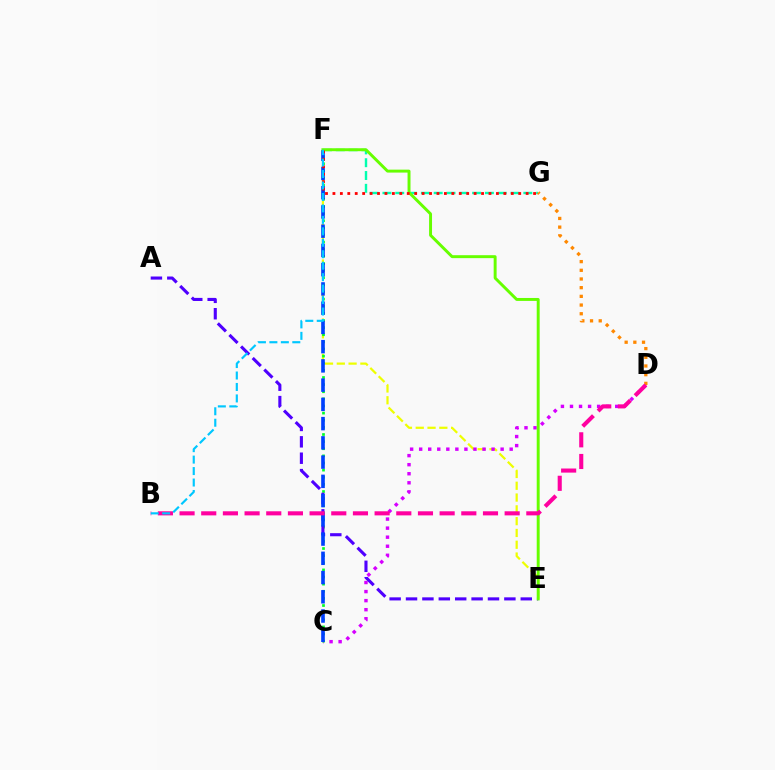{('E', 'F'): [{'color': '#eeff00', 'line_style': 'dashed', 'thickness': 1.6}, {'color': '#66ff00', 'line_style': 'solid', 'thickness': 2.12}], ('F', 'G'): [{'color': '#00ffaf', 'line_style': 'dashed', 'thickness': 1.74}, {'color': '#ff0000', 'line_style': 'dotted', 'thickness': 2.02}], ('C', 'D'): [{'color': '#d600ff', 'line_style': 'dotted', 'thickness': 2.46}], ('C', 'F'): [{'color': '#00ff27', 'line_style': 'dotted', 'thickness': 1.94}, {'color': '#003fff', 'line_style': 'dashed', 'thickness': 2.61}], ('A', 'E'): [{'color': '#4f00ff', 'line_style': 'dashed', 'thickness': 2.23}], ('D', 'G'): [{'color': '#ff8800', 'line_style': 'dotted', 'thickness': 2.36}], ('B', 'D'): [{'color': '#ff00a0', 'line_style': 'dashed', 'thickness': 2.94}], ('B', 'F'): [{'color': '#00c7ff', 'line_style': 'dashed', 'thickness': 1.56}]}